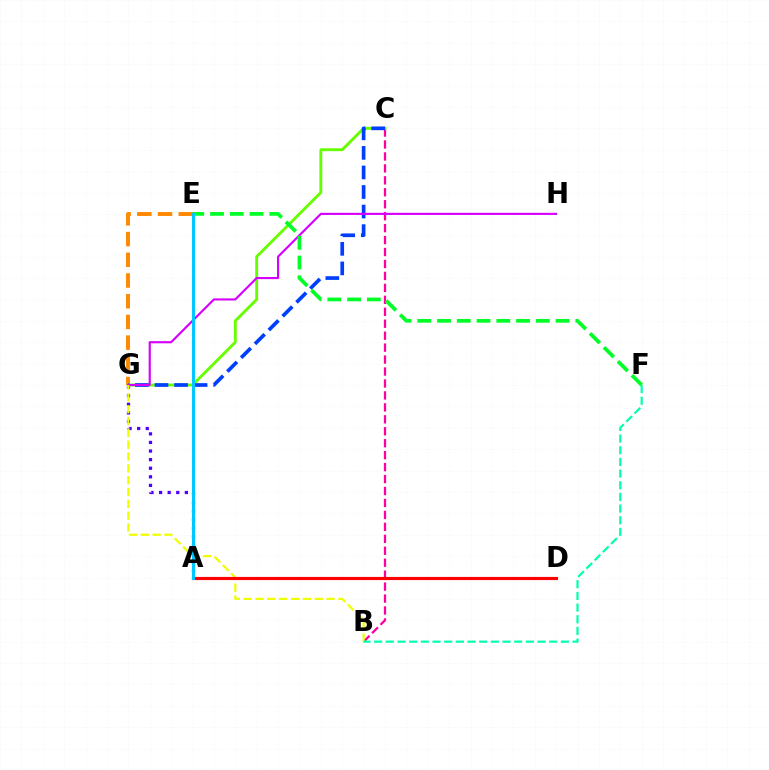{('A', 'G'): [{'color': '#4f00ff', 'line_style': 'dotted', 'thickness': 2.33}], ('B', 'C'): [{'color': '#ff00a0', 'line_style': 'dashed', 'thickness': 1.62}], ('E', 'G'): [{'color': '#ff8800', 'line_style': 'dashed', 'thickness': 2.81}], ('C', 'G'): [{'color': '#66ff00', 'line_style': 'solid', 'thickness': 2.07}, {'color': '#003fff', 'line_style': 'dashed', 'thickness': 2.66}], ('G', 'H'): [{'color': '#d600ff', 'line_style': 'solid', 'thickness': 1.54}], ('B', 'G'): [{'color': '#eeff00', 'line_style': 'dashed', 'thickness': 1.61}], ('E', 'F'): [{'color': '#00ff27', 'line_style': 'dashed', 'thickness': 2.68}], ('A', 'D'): [{'color': '#ff0000', 'line_style': 'solid', 'thickness': 2.27}], ('A', 'E'): [{'color': '#00c7ff', 'line_style': 'solid', 'thickness': 2.18}], ('B', 'F'): [{'color': '#00ffaf', 'line_style': 'dashed', 'thickness': 1.59}]}